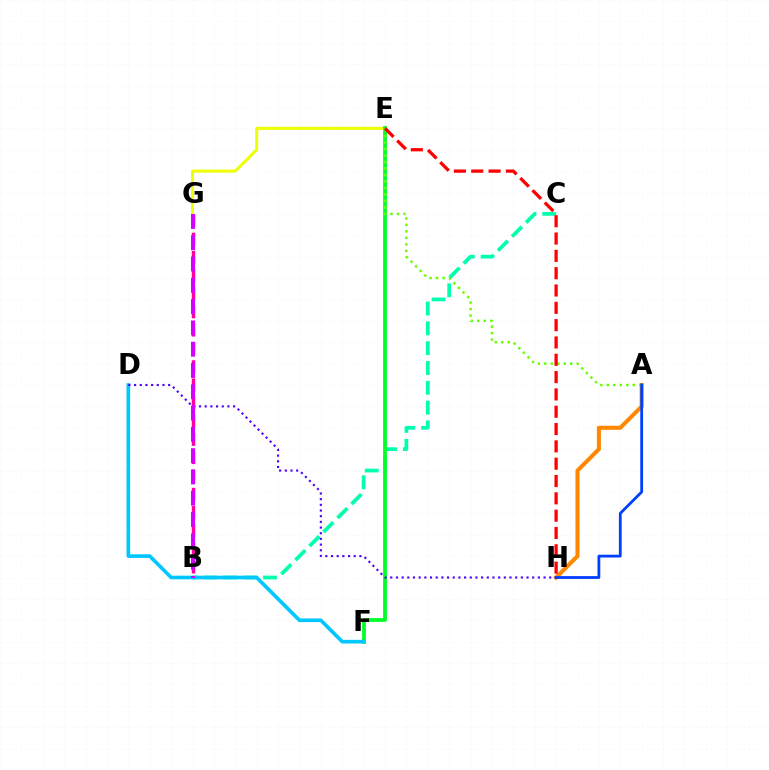{('B', 'C'): [{'color': '#00ffaf', 'line_style': 'dashed', 'thickness': 2.69}], ('E', 'G'): [{'color': '#eeff00', 'line_style': 'solid', 'thickness': 2.18}], ('E', 'F'): [{'color': '#00ff27', 'line_style': 'solid', 'thickness': 2.72}], ('D', 'F'): [{'color': '#00c7ff', 'line_style': 'solid', 'thickness': 2.62}], ('B', 'G'): [{'color': '#ff00a0', 'line_style': 'dashed', 'thickness': 2.48}, {'color': '#d600ff', 'line_style': 'dashed', 'thickness': 2.89}], ('A', 'H'): [{'color': '#ff8800', 'line_style': 'solid', 'thickness': 2.93}, {'color': '#003fff', 'line_style': 'solid', 'thickness': 2.01}], ('D', 'H'): [{'color': '#4f00ff', 'line_style': 'dotted', 'thickness': 1.54}], ('A', 'E'): [{'color': '#66ff00', 'line_style': 'dotted', 'thickness': 1.76}], ('E', 'H'): [{'color': '#ff0000', 'line_style': 'dashed', 'thickness': 2.35}]}